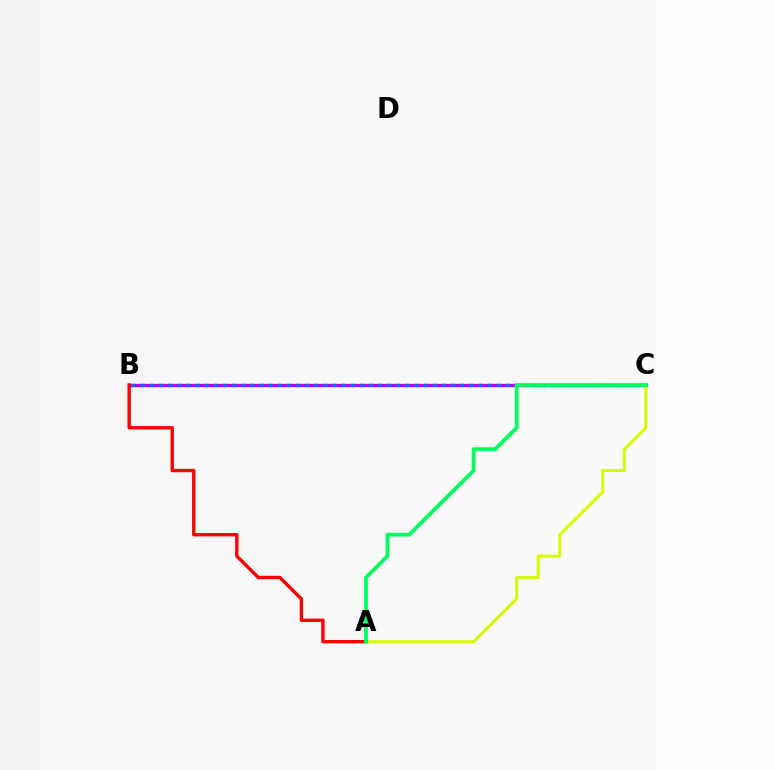{('B', 'C'): [{'color': '#b900ff', 'line_style': 'solid', 'thickness': 2.38}, {'color': '#0074ff', 'line_style': 'dotted', 'thickness': 2.48}], ('A', 'C'): [{'color': '#d1ff00', 'line_style': 'solid', 'thickness': 2.16}, {'color': '#00ff5c', 'line_style': 'solid', 'thickness': 2.71}], ('A', 'B'): [{'color': '#ff0000', 'line_style': 'solid', 'thickness': 2.43}]}